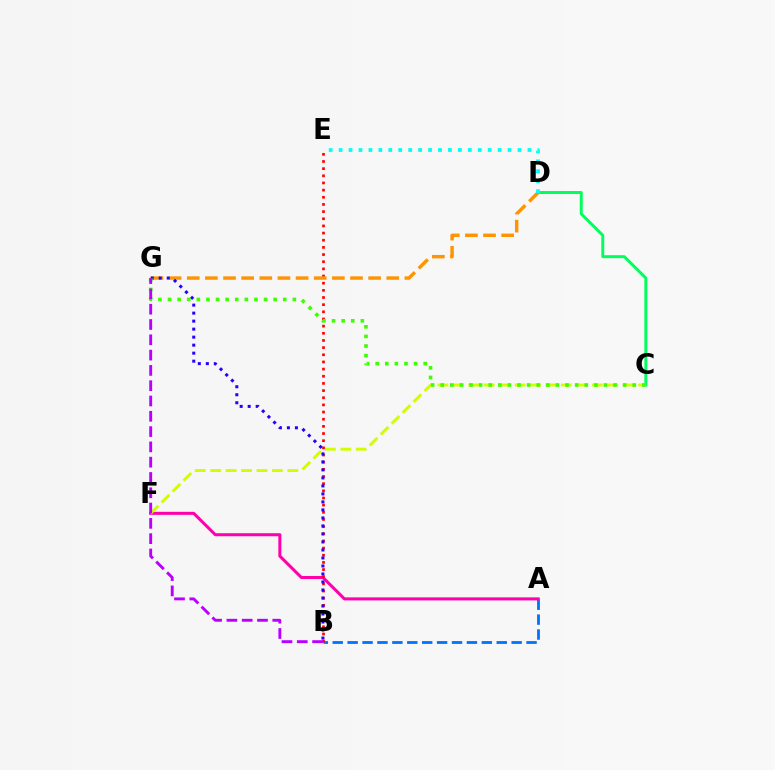{('A', 'B'): [{'color': '#0074ff', 'line_style': 'dashed', 'thickness': 2.03}], ('A', 'F'): [{'color': '#ff00ac', 'line_style': 'solid', 'thickness': 2.19}], ('B', 'E'): [{'color': '#ff0000', 'line_style': 'dotted', 'thickness': 1.95}], ('C', 'D'): [{'color': '#00ff5c', 'line_style': 'solid', 'thickness': 2.13}], ('D', 'G'): [{'color': '#ff9400', 'line_style': 'dashed', 'thickness': 2.46}], ('B', 'G'): [{'color': '#2500ff', 'line_style': 'dotted', 'thickness': 2.18}, {'color': '#b900ff', 'line_style': 'dashed', 'thickness': 2.08}], ('C', 'F'): [{'color': '#d1ff00', 'line_style': 'dashed', 'thickness': 2.1}], ('D', 'E'): [{'color': '#00fff6', 'line_style': 'dotted', 'thickness': 2.7}], ('C', 'G'): [{'color': '#3dff00', 'line_style': 'dotted', 'thickness': 2.61}]}